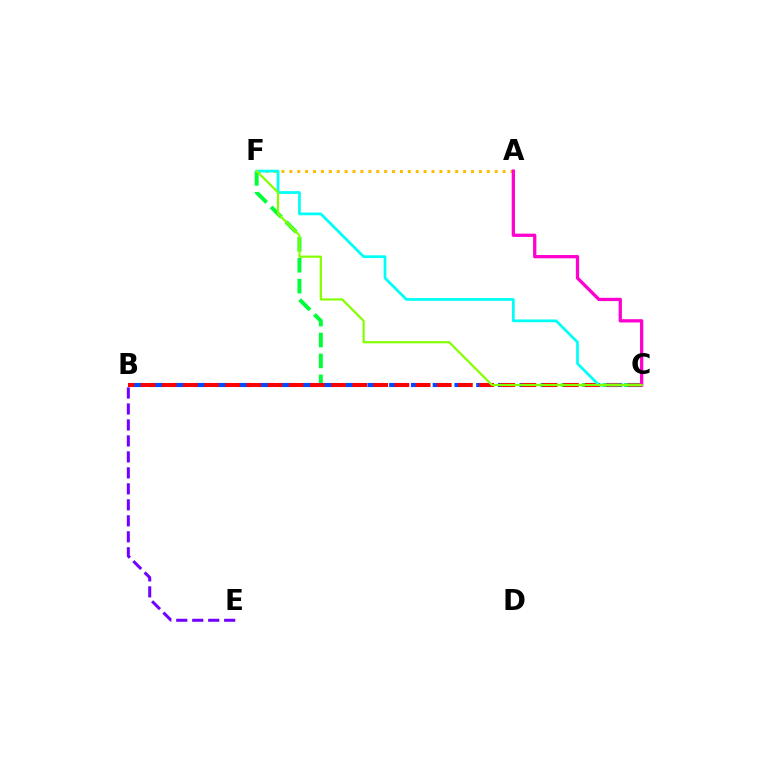{('C', 'F'): [{'color': '#00ff39', 'line_style': 'dashed', 'thickness': 2.84}, {'color': '#00fff6', 'line_style': 'solid', 'thickness': 1.97}, {'color': '#84ff00', 'line_style': 'solid', 'thickness': 1.58}], ('A', 'F'): [{'color': '#ffbd00', 'line_style': 'dotted', 'thickness': 2.15}], ('B', 'C'): [{'color': '#004bff', 'line_style': 'dashed', 'thickness': 2.96}, {'color': '#ff0000', 'line_style': 'dashed', 'thickness': 2.87}], ('A', 'C'): [{'color': '#ff00cf', 'line_style': 'solid', 'thickness': 2.36}], ('B', 'E'): [{'color': '#7200ff', 'line_style': 'dashed', 'thickness': 2.17}]}